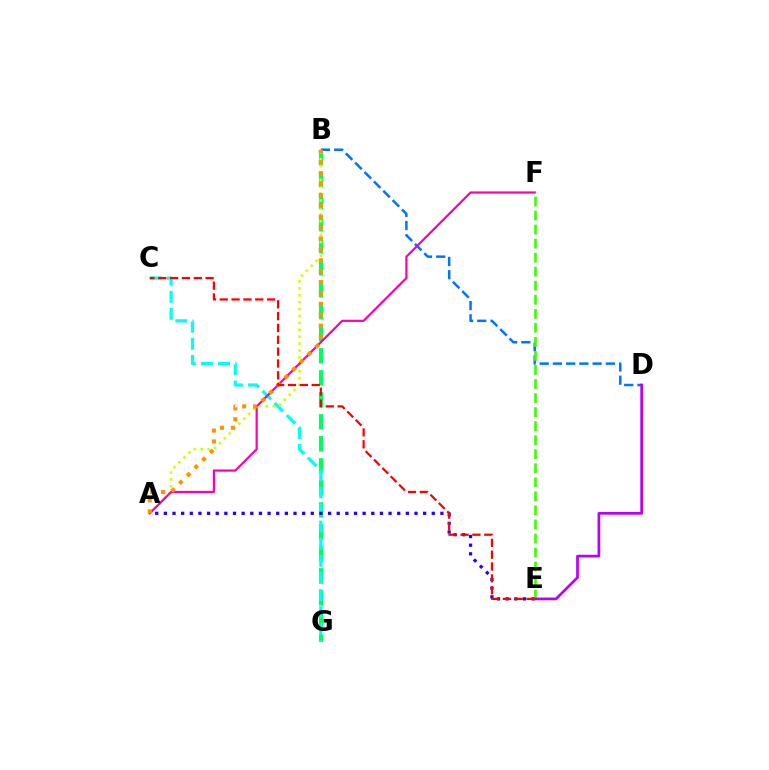{('B', 'D'): [{'color': '#0074ff', 'line_style': 'dashed', 'thickness': 1.8}], ('B', 'G'): [{'color': '#00ff5c', 'line_style': 'dashed', 'thickness': 2.99}], ('C', 'G'): [{'color': '#00fff6', 'line_style': 'dashed', 'thickness': 2.32}], ('A', 'B'): [{'color': '#d1ff00', 'line_style': 'dotted', 'thickness': 1.88}, {'color': '#ff9400', 'line_style': 'dotted', 'thickness': 2.96}], ('A', 'E'): [{'color': '#2500ff', 'line_style': 'dotted', 'thickness': 2.35}], ('E', 'F'): [{'color': '#3dff00', 'line_style': 'dashed', 'thickness': 1.91}], ('A', 'F'): [{'color': '#ff00ac', 'line_style': 'solid', 'thickness': 1.58}], ('D', 'E'): [{'color': '#b900ff', 'line_style': 'solid', 'thickness': 1.96}], ('C', 'E'): [{'color': '#ff0000', 'line_style': 'dashed', 'thickness': 1.61}]}